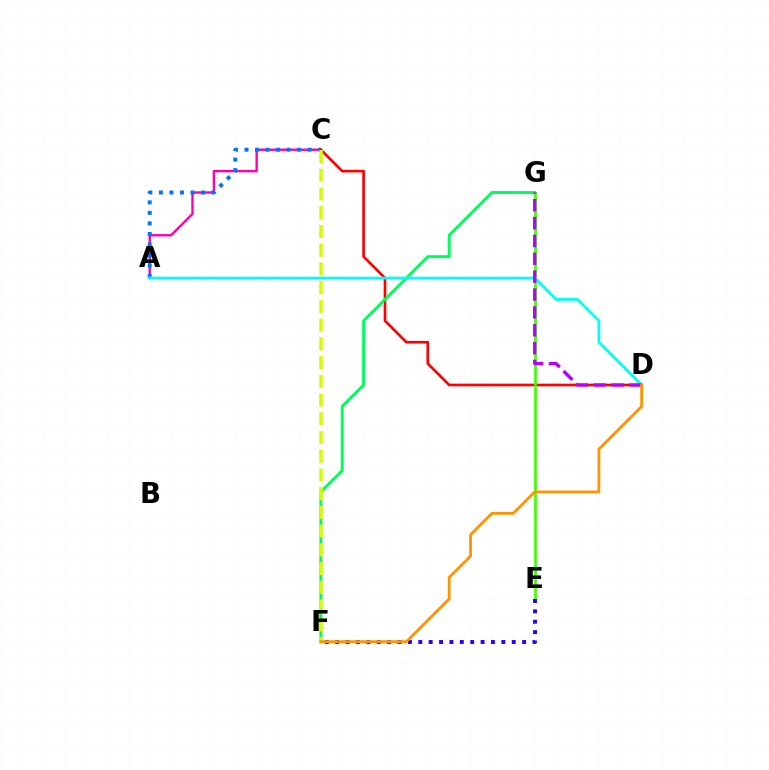{('A', 'C'): [{'color': '#ff00ac', 'line_style': 'solid', 'thickness': 1.72}, {'color': '#0074ff', 'line_style': 'dotted', 'thickness': 2.86}], ('C', 'D'): [{'color': '#ff0000', 'line_style': 'solid', 'thickness': 1.92}], ('E', 'G'): [{'color': '#3dff00', 'line_style': 'solid', 'thickness': 1.93}], ('F', 'G'): [{'color': '#00ff5c', 'line_style': 'solid', 'thickness': 2.13}], ('E', 'F'): [{'color': '#2500ff', 'line_style': 'dotted', 'thickness': 2.82}], ('A', 'D'): [{'color': '#00fff6', 'line_style': 'solid', 'thickness': 1.99}], ('D', 'G'): [{'color': '#b900ff', 'line_style': 'dashed', 'thickness': 2.43}], ('C', 'F'): [{'color': '#d1ff00', 'line_style': 'dashed', 'thickness': 2.54}], ('D', 'F'): [{'color': '#ff9400', 'line_style': 'solid', 'thickness': 2.02}]}